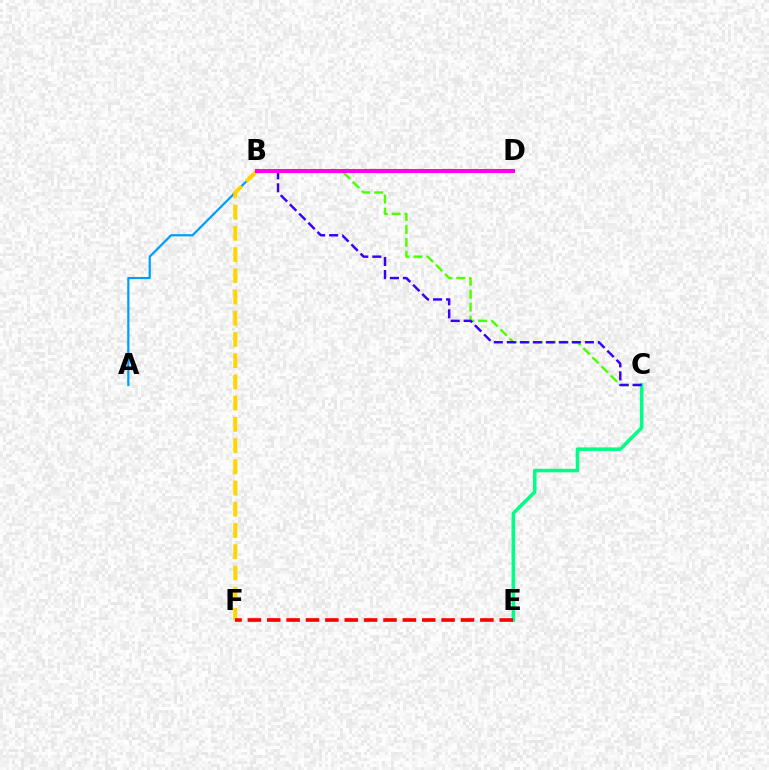{('B', 'C'): [{'color': '#4fff00', 'line_style': 'dashed', 'thickness': 1.76}, {'color': '#3700ff', 'line_style': 'dashed', 'thickness': 1.77}], ('A', 'B'): [{'color': '#009eff', 'line_style': 'solid', 'thickness': 1.61}], ('B', 'F'): [{'color': '#ffd500', 'line_style': 'dashed', 'thickness': 2.88}], ('C', 'E'): [{'color': '#00ff86', 'line_style': 'solid', 'thickness': 2.55}], ('E', 'F'): [{'color': '#ff0000', 'line_style': 'dashed', 'thickness': 2.63}], ('B', 'D'): [{'color': '#ff00ed', 'line_style': 'solid', 'thickness': 2.9}]}